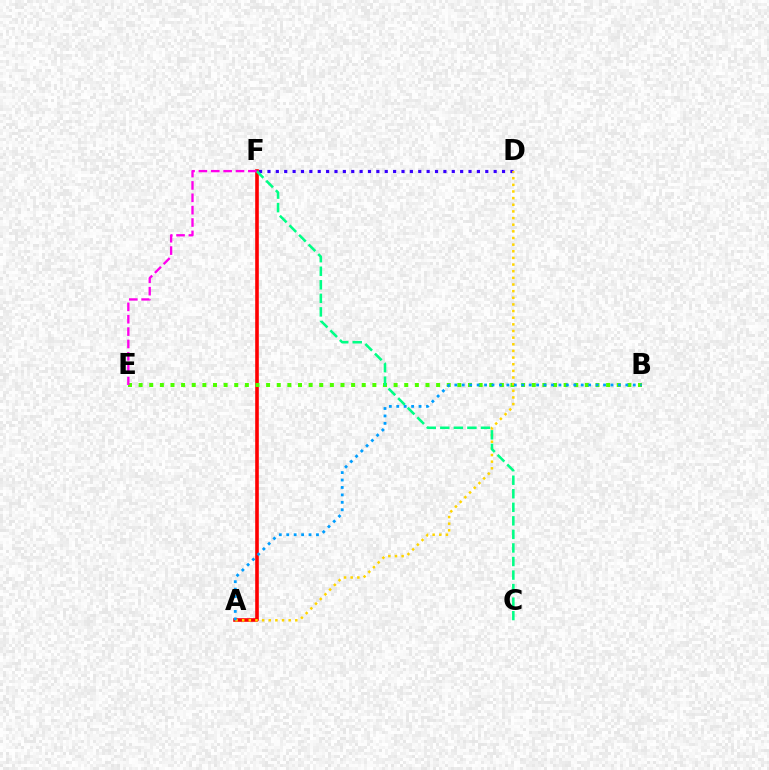{('A', 'F'): [{'color': '#ff0000', 'line_style': 'solid', 'thickness': 2.6}], ('B', 'E'): [{'color': '#4fff00', 'line_style': 'dotted', 'thickness': 2.89}], ('D', 'F'): [{'color': '#3700ff', 'line_style': 'dotted', 'thickness': 2.28}], ('A', 'D'): [{'color': '#ffd500', 'line_style': 'dotted', 'thickness': 1.81}], ('A', 'B'): [{'color': '#009eff', 'line_style': 'dotted', 'thickness': 2.02}], ('C', 'F'): [{'color': '#00ff86', 'line_style': 'dashed', 'thickness': 1.84}], ('E', 'F'): [{'color': '#ff00ed', 'line_style': 'dashed', 'thickness': 1.68}]}